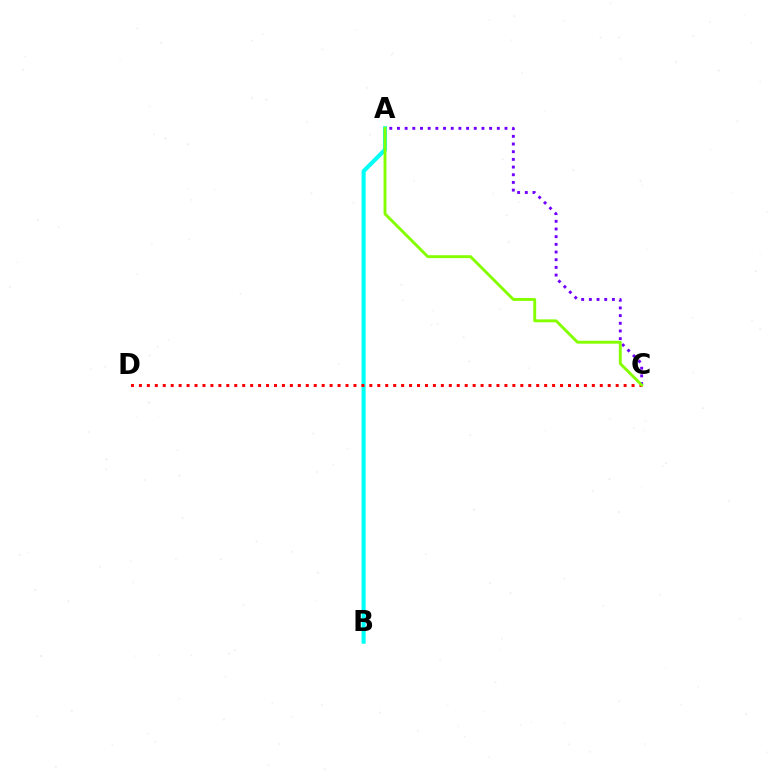{('A', 'C'): [{'color': '#7200ff', 'line_style': 'dotted', 'thickness': 2.09}, {'color': '#84ff00', 'line_style': 'solid', 'thickness': 2.09}], ('A', 'B'): [{'color': '#00fff6', 'line_style': 'solid', 'thickness': 2.93}], ('C', 'D'): [{'color': '#ff0000', 'line_style': 'dotted', 'thickness': 2.16}]}